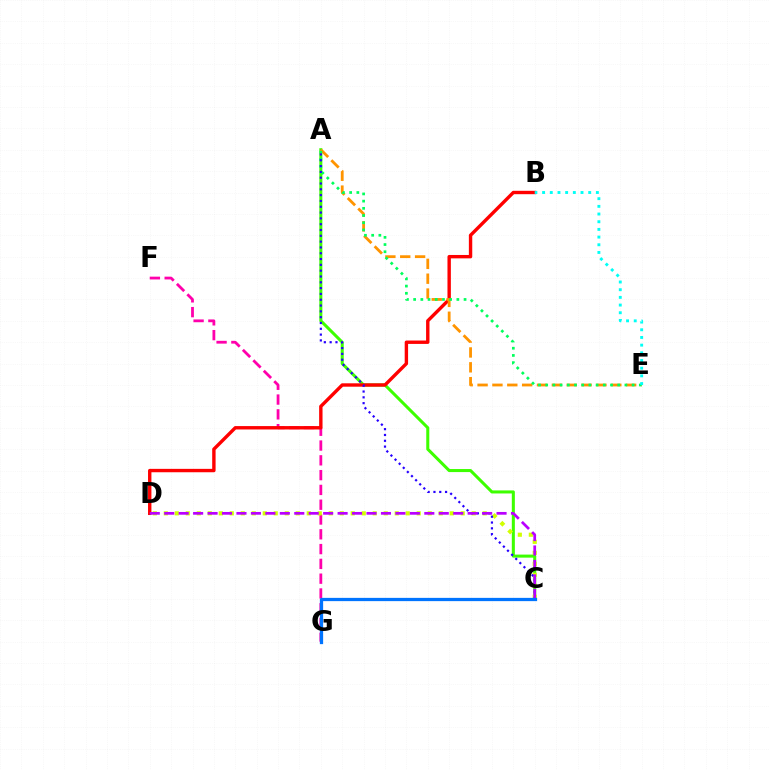{('F', 'G'): [{'color': '#ff00ac', 'line_style': 'dashed', 'thickness': 2.01}], ('A', 'C'): [{'color': '#3dff00', 'line_style': 'solid', 'thickness': 2.19}, {'color': '#2500ff', 'line_style': 'dotted', 'thickness': 1.58}], ('C', 'D'): [{'color': '#d1ff00', 'line_style': 'dotted', 'thickness': 2.99}, {'color': '#b900ff', 'line_style': 'dashed', 'thickness': 1.96}], ('B', 'D'): [{'color': '#ff0000', 'line_style': 'solid', 'thickness': 2.44}], ('A', 'E'): [{'color': '#ff9400', 'line_style': 'dashed', 'thickness': 2.02}, {'color': '#00ff5c', 'line_style': 'dotted', 'thickness': 1.96}], ('B', 'E'): [{'color': '#00fff6', 'line_style': 'dotted', 'thickness': 2.09}], ('C', 'G'): [{'color': '#0074ff', 'line_style': 'solid', 'thickness': 2.35}]}